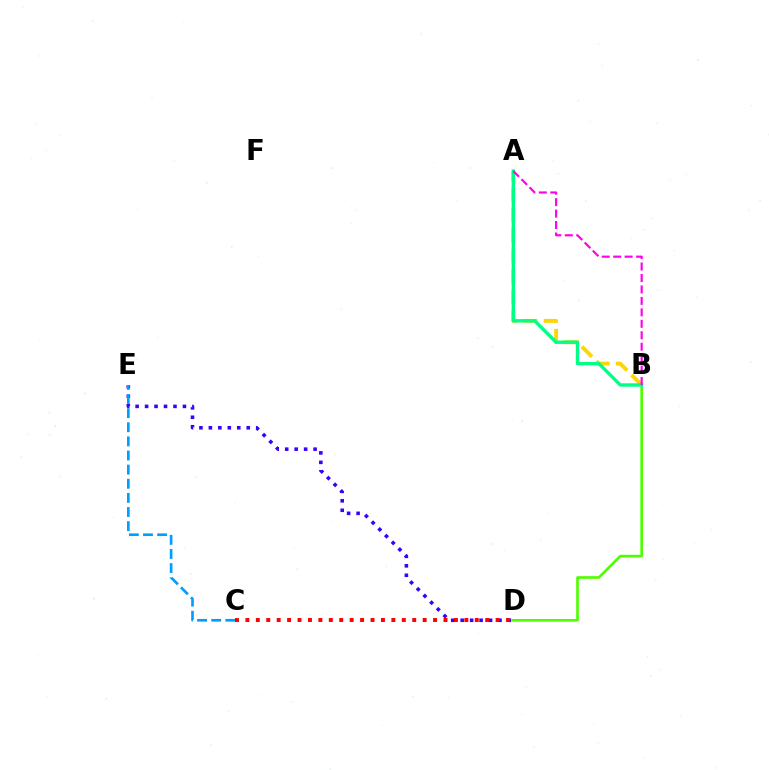{('B', 'D'): [{'color': '#4fff00', 'line_style': 'solid', 'thickness': 1.91}], ('A', 'B'): [{'color': '#ffd500', 'line_style': 'dashed', 'thickness': 2.78}, {'color': '#00ff86', 'line_style': 'solid', 'thickness': 2.43}, {'color': '#ff00ed', 'line_style': 'dashed', 'thickness': 1.56}], ('D', 'E'): [{'color': '#3700ff', 'line_style': 'dotted', 'thickness': 2.57}], ('C', 'E'): [{'color': '#009eff', 'line_style': 'dashed', 'thickness': 1.92}], ('C', 'D'): [{'color': '#ff0000', 'line_style': 'dotted', 'thickness': 2.83}]}